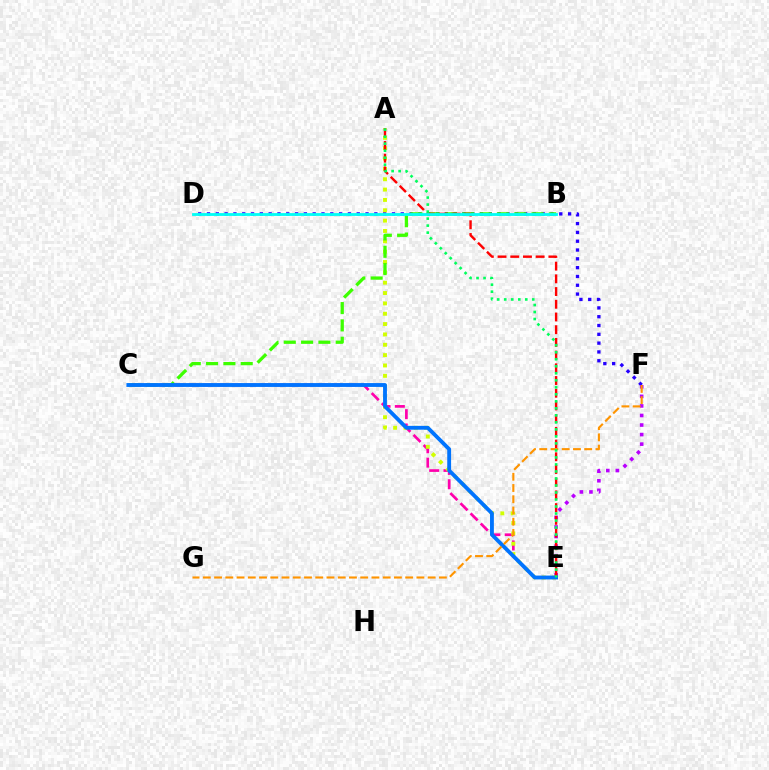{('D', 'F'): [{'color': '#2500ff', 'line_style': 'dotted', 'thickness': 2.39}], ('C', 'E'): [{'color': '#ff00ac', 'line_style': 'dashed', 'thickness': 1.95}, {'color': '#0074ff', 'line_style': 'solid', 'thickness': 2.77}], ('E', 'F'): [{'color': '#b900ff', 'line_style': 'dotted', 'thickness': 2.6}], ('A', 'E'): [{'color': '#d1ff00', 'line_style': 'dotted', 'thickness': 2.81}, {'color': '#ff0000', 'line_style': 'dashed', 'thickness': 1.73}, {'color': '#00ff5c', 'line_style': 'dotted', 'thickness': 1.91}], ('B', 'C'): [{'color': '#3dff00', 'line_style': 'dashed', 'thickness': 2.35}], ('F', 'G'): [{'color': '#ff9400', 'line_style': 'dashed', 'thickness': 1.53}], ('B', 'D'): [{'color': '#00fff6', 'line_style': 'solid', 'thickness': 2.02}]}